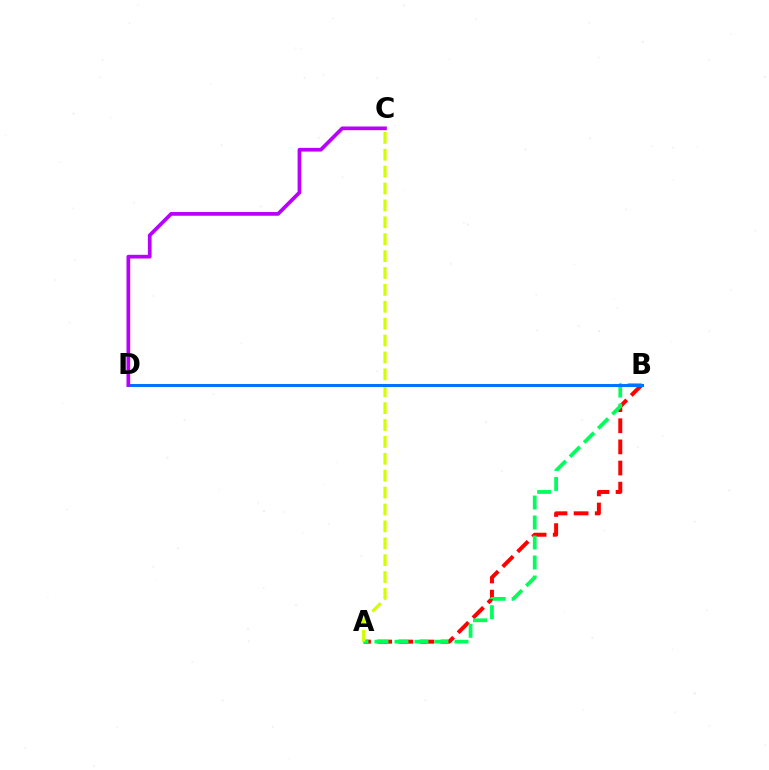{('A', 'B'): [{'color': '#ff0000', 'line_style': 'dashed', 'thickness': 2.87}, {'color': '#00ff5c', 'line_style': 'dashed', 'thickness': 2.72}], ('A', 'C'): [{'color': '#d1ff00', 'line_style': 'dashed', 'thickness': 2.29}], ('B', 'D'): [{'color': '#0074ff', 'line_style': 'solid', 'thickness': 2.19}], ('C', 'D'): [{'color': '#b900ff', 'line_style': 'solid', 'thickness': 2.67}]}